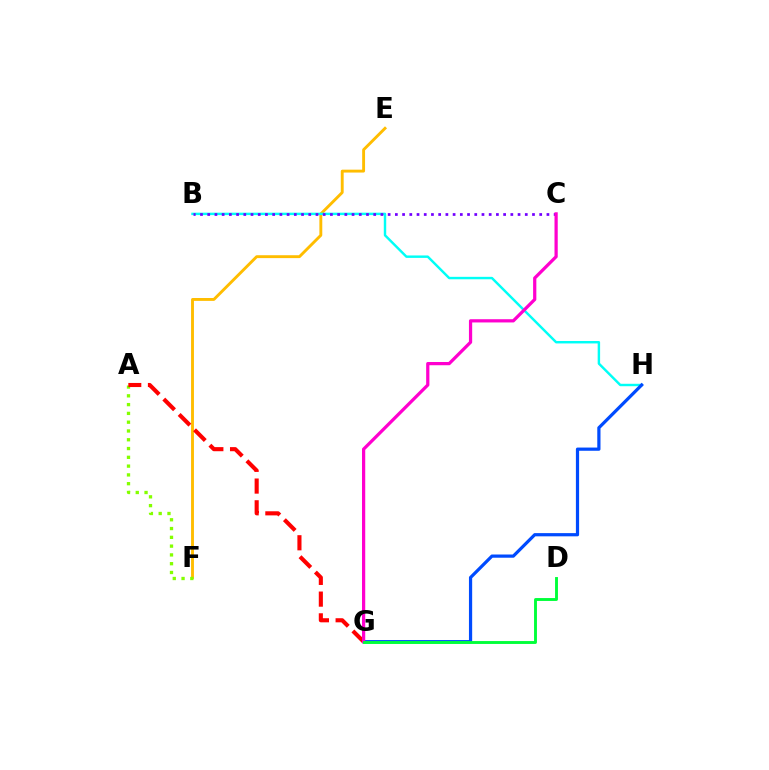{('E', 'F'): [{'color': '#ffbd00', 'line_style': 'solid', 'thickness': 2.08}], ('B', 'H'): [{'color': '#00fff6', 'line_style': 'solid', 'thickness': 1.76}], ('B', 'C'): [{'color': '#7200ff', 'line_style': 'dotted', 'thickness': 1.96}], ('A', 'F'): [{'color': '#84ff00', 'line_style': 'dotted', 'thickness': 2.39}], ('G', 'H'): [{'color': '#004bff', 'line_style': 'solid', 'thickness': 2.31}], ('A', 'G'): [{'color': '#ff0000', 'line_style': 'dashed', 'thickness': 2.95}], ('C', 'G'): [{'color': '#ff00cf', 'line_style': 'solid', 'thickness': 2.33}], ('D', 'G'): [{'color': '#00ff39', 'line_style': 'solid', 'thickness': 2.08}]}